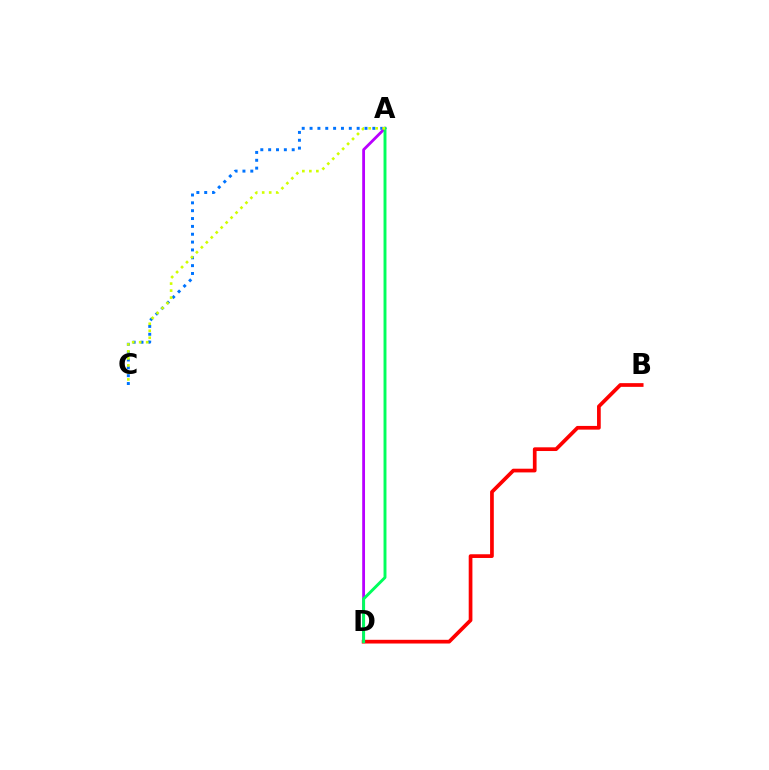{('A', 'C'): [{'color': '#0074ff', 'line_style': 'dotted', 'thickness': 2.13}, {'color': '#d1ff00', 'line_style': 'dotted', 'thickness': 1.9}], ('A', 'D'): [{'color': '#b900ff', 'line_style': 'solid', 'thickness': 2.02}, {'color': '#00ff5c', 'line_style': 'solid', 'thickness': 2.11}], ('B', 'D'): [{'color': '#ff0000', 'line_style': 'solid', 'thickness': 2.67}]}